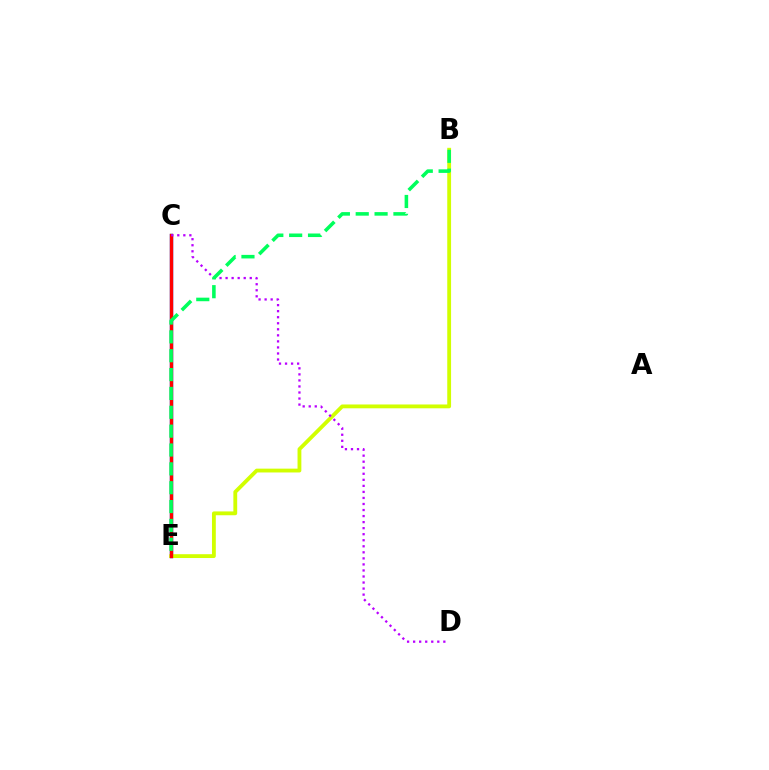{('C', 'E'): [{'color': '#0074ff', 'line_style': 'solid', 'thickness': 2.46}, {'color': '#ff0000', 'line_style': 'solid', 'thickness': 2.43}], ('B', 'E'): [{'color': '#d1ff00', 'line_style': 'solid', 'thickness': 2.75}, {'color': '#00ff5c', 'line_style': 'dashed', 'thickness': 2.56}], ('C', 'D'): [{'color': '#b900ff', 'line_style': 'dotted', 'thickness': 1.64}]}